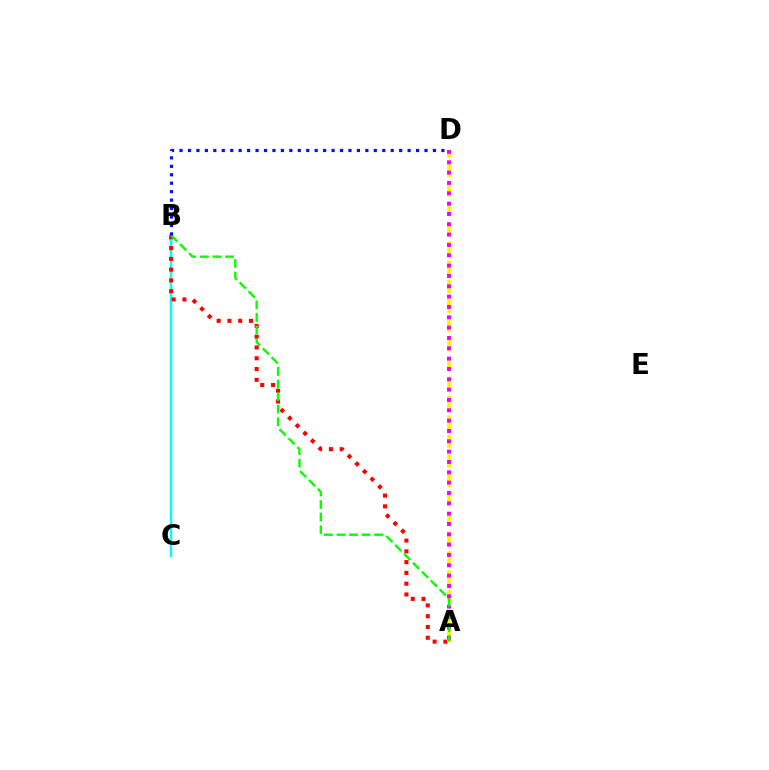{('B', 'C'): [{'color': '#00fff6', 'line_style': 'solid', 'thickness': 1.78}], ('A', 'B'): [{'color': '#ff0000', 'line_style': 'dotted', 'thickness': 2.93}, {'color': '#08ff00', 'line_style': 'dashed', 'thickness': 1.71}], ('A', 'D'): [{'color': '#fcf500', 'line_style': 'dashed', 'thickness': 2.63}, {'color': '#ee00ff', 'line_style': 'dotted', 'thickness': 2.81}], ('B', 'D'): [{'color': '#0010ff', 'line_style': 'dotted', 'thickness': 2.3}]}